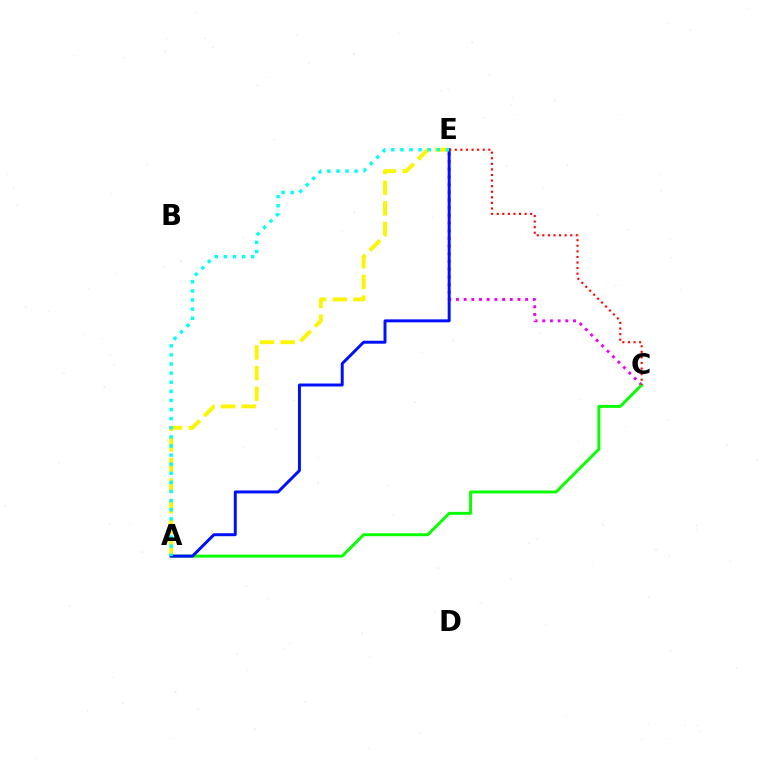{('A', 'E'): [{'color': '#fcf500', 'line_style': 'dashed', 'thickness': 2.8}, {'color': '#0010ff', 'line_style': 'solid', 'thickness': 2.13}, {'color': '#00fff6', 'line_style': 'dotted', 'thickness': 2.47}], ('C', 'E'): [{'color': '#ee00ff', 'line_style': 'dotted', 'thickness': 2.09}, {'color': '#ff0000', 'line_style': 'dotted', 'thickness': 1.52}], ('A', 'C'): [{'color': '#08ff00', 'line_style': 'solid', 'thickness': 2.11}]}